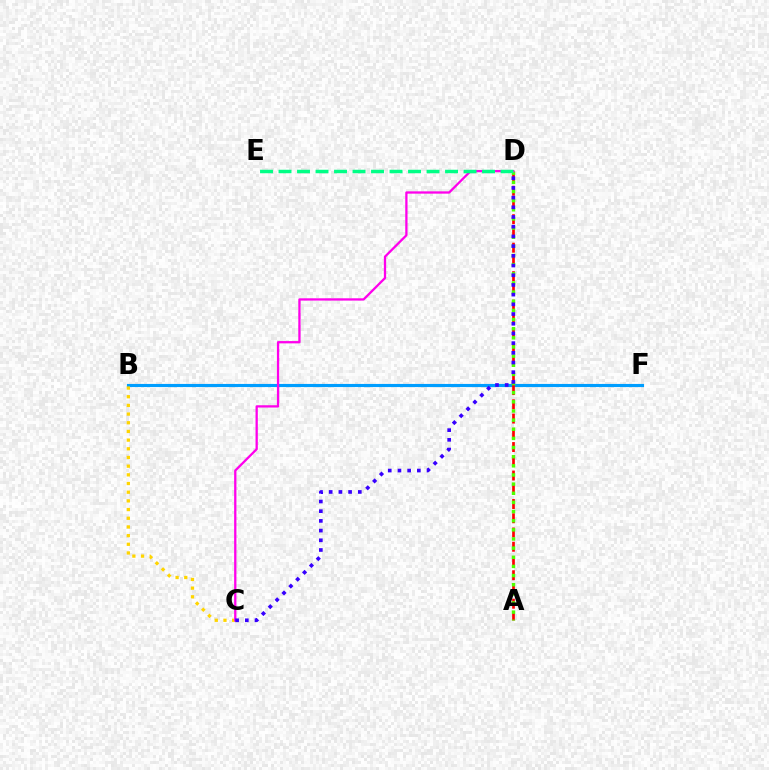{('B', 'F'): [{'color': '#009eff', 'line_style': 'solid', 'thickness': 2.25}], ('B', 'C'): [{'color': '#ffd500', 'line_style': 'dotted', 'thickness': 2.36}], ('A', 'D'): [{'color': '#ff0000', 'line_style': 'dashed', 'thickness': 1.93}, {'color': '#4fff00', 'line_style': 'dotted', 'thickness': 2.48}], ('C', 'D'): [{'color': '#ff00ed', 'line_style': 'solid', 'thickness': 1.65}, {'color': '#3700ff', 'line_style': 'dotted', 'thickness': 2.64}], ('D', 'E'): [{'color': '#00ff86', 'line_style': 'dashed', 'thickness': 2.51}]}